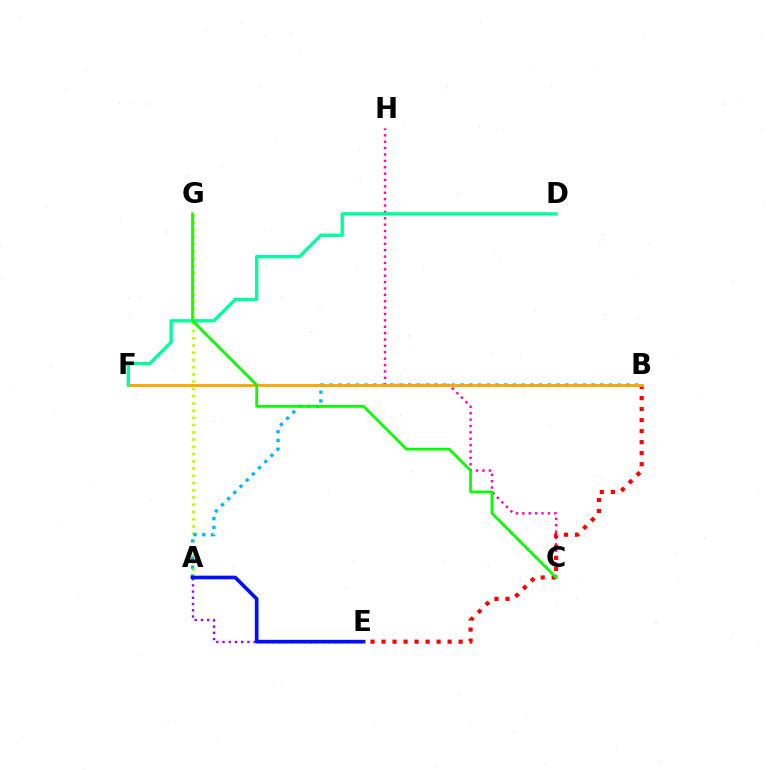{('A', 'G'): [{'color': '#b3ff00', 'line_style': 'dotted', 'thickness': 1.97}], ('C', 'H'): [{'color': '#ff00bd', 'line_style': 'dotted', 'thickness': 1.73}], ('B', 'E'): [{'color': '#ff0000', 'line_style': 'dotted', 'thickness': 2.99}], ('A', 'B'): [{'color': '#00b5ff', 'line_style': 'dotted', 'thickness': 2.37}], ('A', 'E'): [{'color': '#9b00ff', 'line_style': 'dotted', 'thickness': 1.69}, {'color': '#0010ff', 'line_style': 'solid', 'thickness': 2.65}], ('B', 'F'): [{'color': '#ffa500', 'line_style': 'solid', 'thickness': 2.04}], ('D', 'F'): [{'color': '#00ff9d', 'line_style': 'solid', 'thickness': 2.41}], ('C', 'G'): [{'color': '#08ff00', 'line_style': 'solid', 'thickness': 1.99}]}